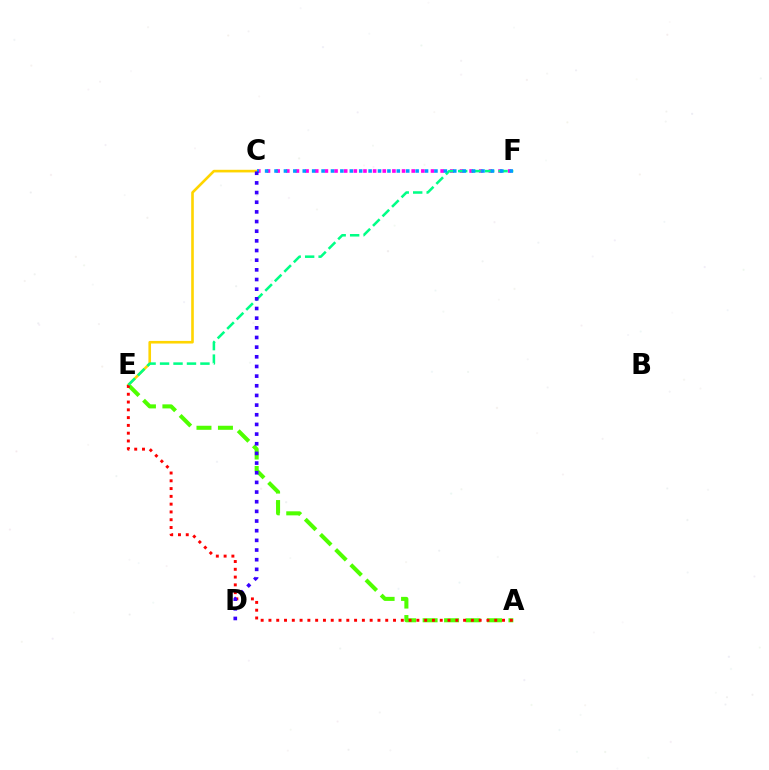{('A', 'E'): [{'color': '#4fff00', 'line_style': 'dashed', 'thickness': 2.92}, {'color': '#ff0000', 'line_style': 'dotted', 'thickness': 2.12}], ('C', 'F'): [{'color': '#ff00ed', 'line_style': 'dotted', 'thickness': 2.62}, {'color': '#009eff', 'line_style': 'dotted', 'thickness': 2.56}], ('C', 'E'): [{'color': '#ffd500', 'line_style': 'solid', 'thickness': 1.89}], ('E', 'F'): [{'color': '#00ff86', 'line_style': 'dashed', 'thickness': 1.83}], ('C', 'D'): [{'color': '#3700ff', 'line_style': 'dotted', 'thickness': 2.62}]}